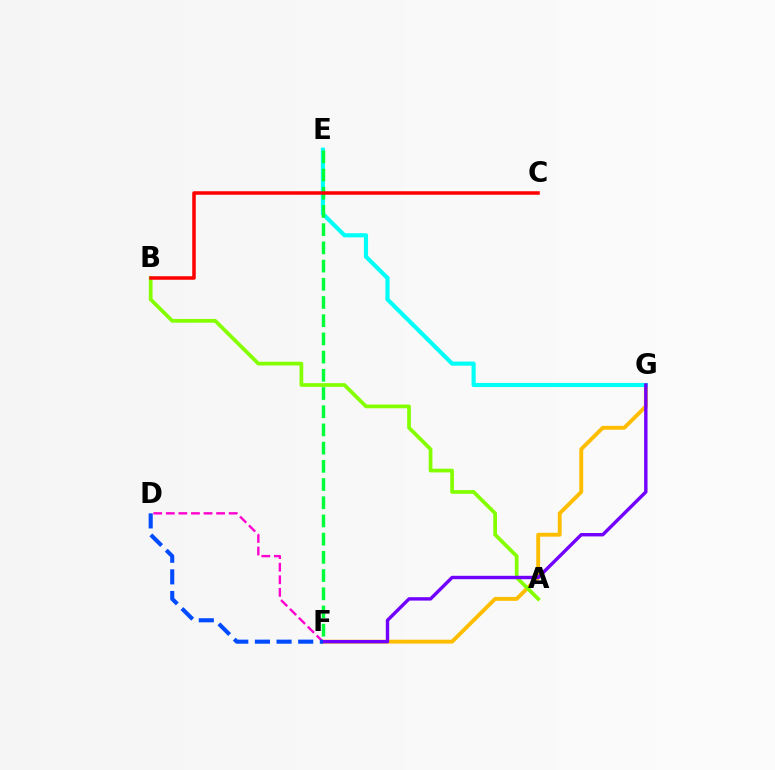{('D', 'F'): [{'color': '#ff00cf', 'line_style': 'dashed', 'thickness': 1.71}, {'color': '#004bff', 'line_style': 'dashed', 'thickness': 2.94}], ('F', 'G'): [{'color': '#ffbd00', 'line_style': 'solid', 'thickness': 2.8}, {'color': '#7200ff', 'line_style': 'solid', 'thickness': 2.44}], ('E', 'G'): [{'color': '#00fff6', 'line_style': 'solid', 'thickness': 2.98}], ('A', 'B'): [{'color': '#84ff00', 'line_style': 'solid', 'thickness': 2.68}], ('E', 'F'): [{'color': '#00ff39', 'line_style': 'dashed', 'thickness': 2.47}], ('B', 'C'): [{'color': '#ff0000', 'line_style': 'solid', 'thickness': 2.53}]}